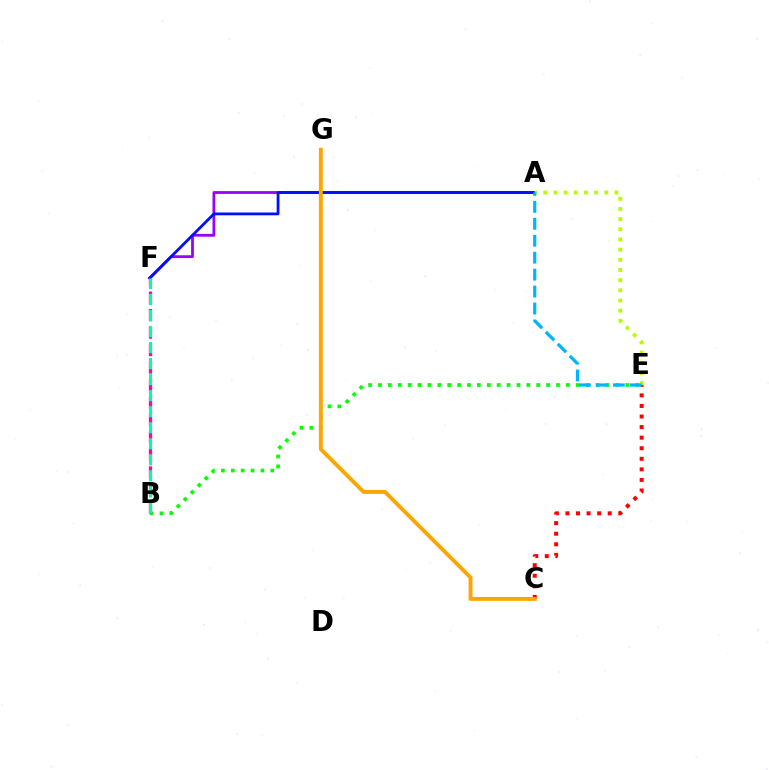{('B', 'E'): [{'color': '#08ff00', 'line_style': 'dotted', 'thickness': 2.69}], ('A', 'F'): [{'color': '#9b00ff', 'line_style': 'solid', 'thickness': 2.01}, {'color': '#0010ff', 'line_style': 'solid', 'thickness': 2.01}], ('C', 'E'): [{'color': '#ff0000', 'line_style': 'dotted', 'thickness': 2.87}], ('B', 'F'): [{'color': '#ff00bd', 'line_style': 'dashed', 'thickness': 2.37}, {'color': '#00ff9d', 'line_style': 'dashed', 'thickness': 2.18}], ('A', 'E'): [{'color': '#b3ff00', 'line_style': 'dotted', 'thickness': 2.76}, {'color': '#00b5ff', 'line_style': 'dashed', 'thickness': 2.3}], ('C', 'G'): [{'color': '#ffa500', 'line_style': 'solid', 'thickness': 2.8}]}